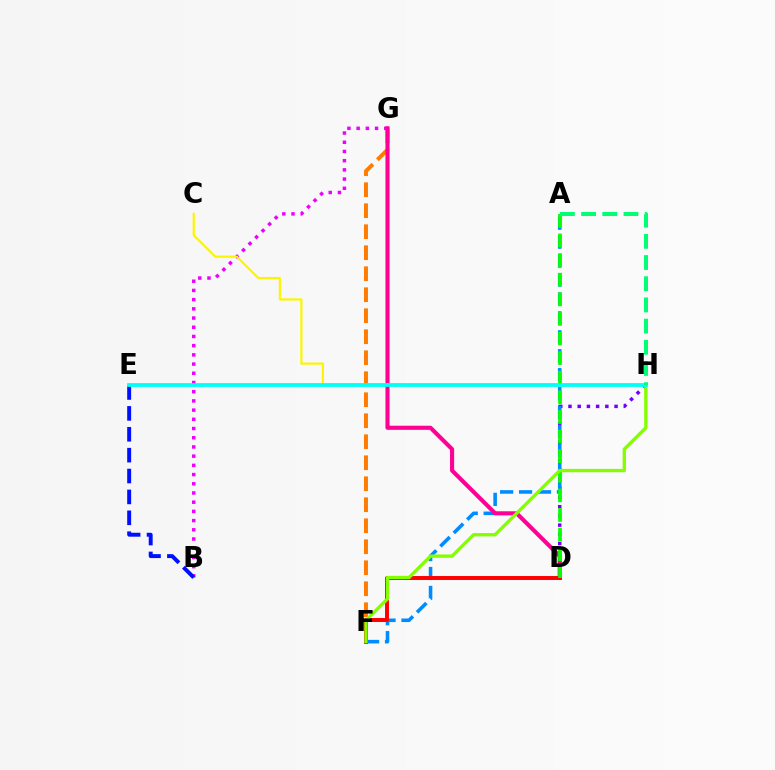{('B', 'G'): [{'color': '#ee00ff', 'line_style': 'dotted', 'thickness': 2.5}], ('D', 'H'): [{'color': '#7200ff', 'line_style': 'dotted', 'thickness': 2.5}], ('F', 'G'): [{'color': '#ff7c00', 'line_style': 'dashed', 'thickness': 2.85}], ('B', 'E'): [{'color': '#0010ff', 'line_style': 'dashed', 'thickness': 2.84}], ('C', 'H'): [{'color': '#fcf500', 'line_style': 'solid', 'thickness': 1.58}], ('A', 'F'): [{'color': '#008cff', 'line_style': 'dashed', 'thickness': 2.57}], ('D', 'G'): [{'color': '#ff0094', 'line_style': 'solid', 'thickness': 2.95}], ('D', 'F'): [{'color': '#ff0000', 'line_style': 'solid', 'thickness': 2.84}], ('A', 'D'): [{'color': '#08ff00', 'line_style': 'dashed', 'thickness': 2.66}], ('F', 'H'): [{'color': '#84ff00', 'line_style': 'solid', 'thickness': 2.4}], ('E', 'H'): [{'color': '#00fff6', 'line_style': 'solid', 'thickness': 2.72}], ('A', 'H'): [{'color': '#00ff74', 'line_style': 'dashed', 'thickness': 2.88}]}